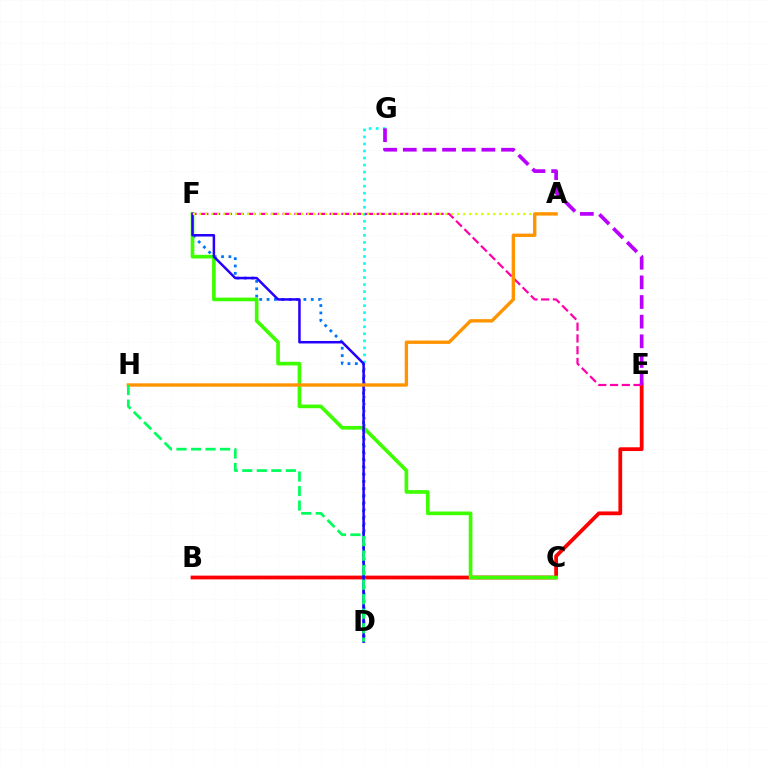{('B', 'E'): [{'color': '#ff0000', 'line_style': 'solid', 'thickness': 2.71}], ('D', 'G'): [{'color': '#00fff6', 'line_style': 'dotted', 'thickness': 1.91}], ('D', 'F'): [{'color': '#0074ff', 'line_style': 'dotted', 'thickness': 2.0}, {'color': '#2500ff', 'line_style': 'solid', 'thickness': 1.8}], ('C', 'F'): [{'color': '#3dff00', 'line_style': 'solid', 'thickness': 2.64}], ('E', 'F'): [{'color': '#ff00ac', 'line_style': 'dashed', 'thickness': 1.6}], ('A', 'F'): [{'color': '#d1ff00', 'line_style': 'dotted', 'thickness': 1.63}], ('E', 'G'): [{'color': '#b900ff', 'line_style': 'dashed', 'thickness': 2.67}], ('A', 'H'): [{'color': '#ff9400', 'line_style': 'solid', 'thickness': 2.43}], ('D', 'H'): [{'color': '#00ff5c', 'line_style': 'dashed', 'thickness': 1.97}]}